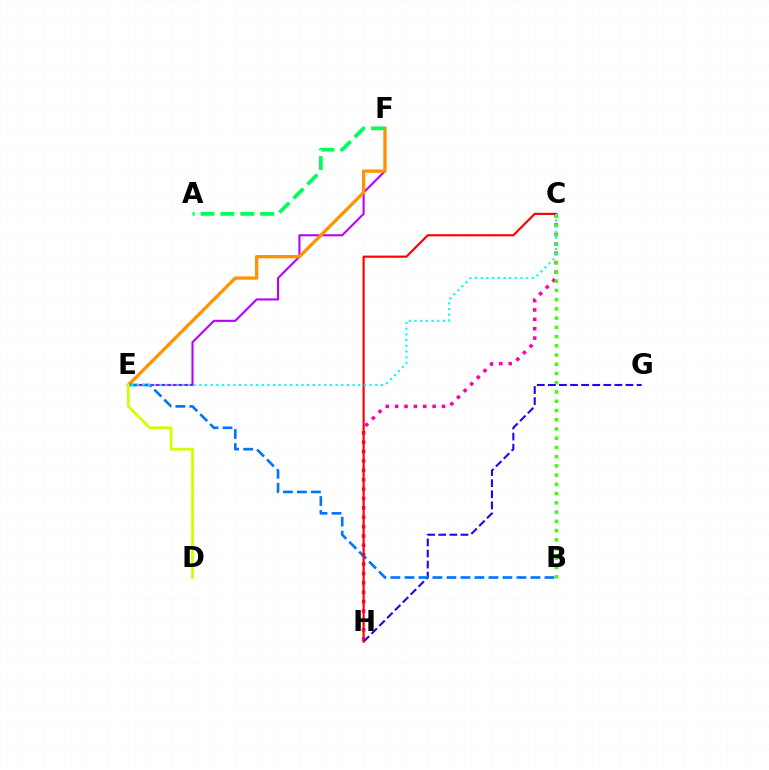{('E', 'F'): [{'color': '#b900ff', 'line_style': 'solid', 'thickness': 1.51}, {'color': '#ff9400', 'line_style': 'solid', 'thickness': 2.38}], ('C', 'H'): [{'color': '#ff00ac', 'line_style': 'dotted', 'thickness': 2.55}, {'color': '#ff0000', 'line_style': 'solid', 'thickness': 1.56}], ('B', 'C'): [{'color': '#3dff00', 'line_style': 'dotted', 'thickness': 2.51}], ('G', 'H'): [{'color': '#2500ff', 'line_style': 'dashed', 'thickness': 1.51}], ('B', 'E'): [{'color': '#0074ff', 'line_style': 'dashed', 'thickness': 1.9}], ('C', 'E'): [{'color': '#00fff6', 'line_style': 'dotted', 'thickness': 1.54}], ('A', 'F'): [{'color': '#00ff5c', 'line_style': 'dashed', 'thickness': 2.7}], ('D', 'E'): [{'color': '#d1ff00', 'line_style': 'solid', 'thickness': 1.98}]}